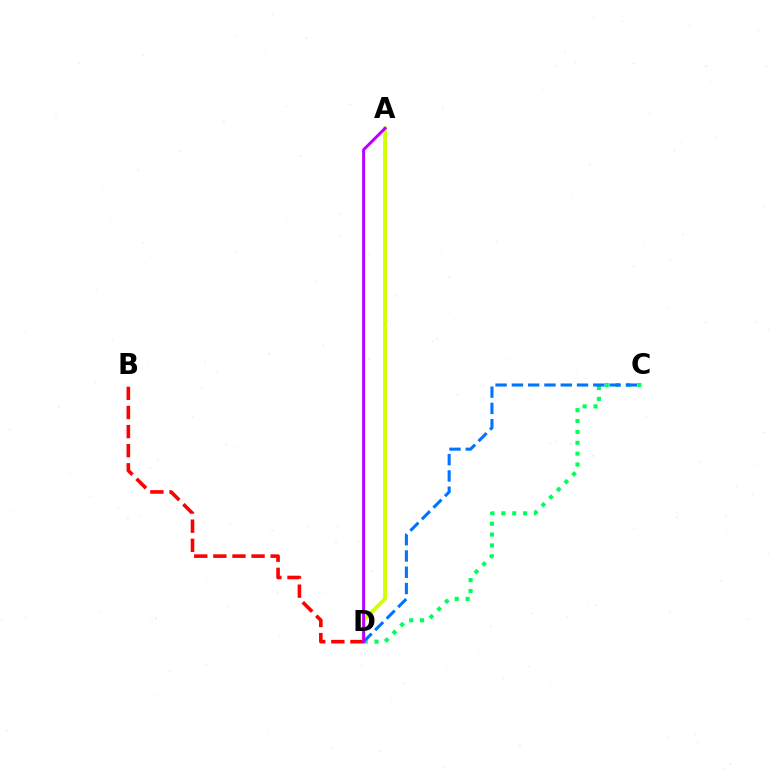{('C', 'D'): [{'color': '#00ff5c', 'line_style': 'dotted', 'thickness': 2.96}, {'color': '#0074ff', 'line_style': 'dashed', 'thickness': 2.21}], ('A', 'D'): [{'color': '#d1ff00', 'line_style': 'solid', 'thickness': 2.76}, {'color': '#b900ff', 'line_style': 'solid', 'thickness': 2.12}], ('B', 'D'): [{'color': '#ff0000', 'line_style': 'dashed', 'thickness': 2.59}]}